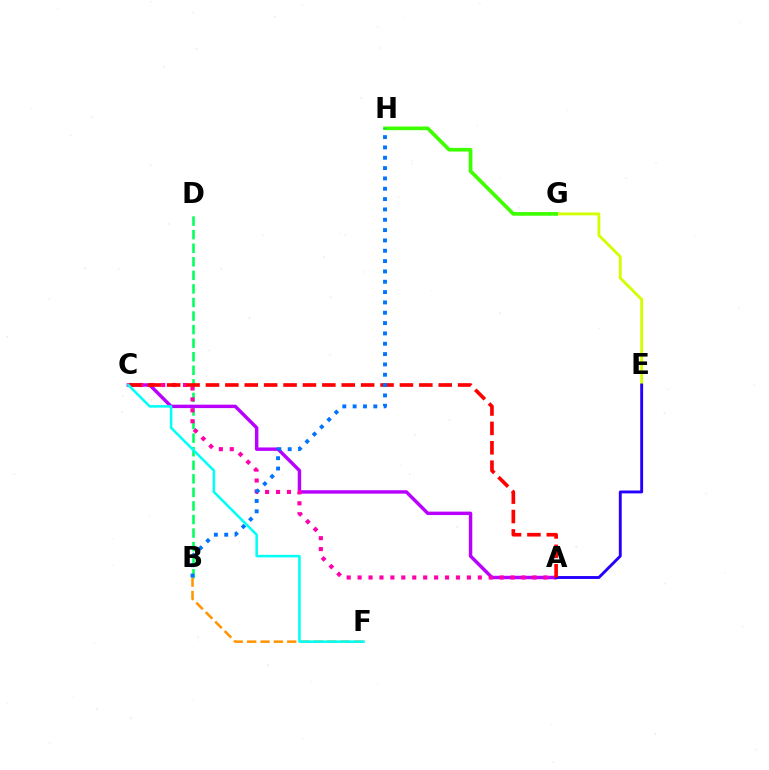{('B', 'D'): [{'color': '#00ff5c', 'line_style': 'dashed', 'thickness': 1.84}], ('A', 'C'): [{'color': '#b900ff', 'line_style': 'solid', 'thickness': 2.47}, {'color': '#ff00ac', 'line_style': 'dotted', 'thickness': 2.97}, {'color': '#ff0000', 'line_style': 'dashed', 'thickness': 2.64}], ('E', 'G'): [{'color': '#d1ff00', 'line_style': 'solid', 'thickness': 2.03}], ('A', 'E'): [{'color': '#2500ff', 'line_style': 'solid', 'thickness': 2.09}], ('B', 'F'): [{'color': '#ff9400', 'line_style': 'dashed', 'thickness': 1.82}], ('G', 'H'): [{'color': '#3dff00', 'line_style': 'solid', 'thickness': 2.65}], ('C', 'F'): [{'color': '#00fff6', 'line_style': 'solid', 'thickness': 1.81}], ('B', 'H'): [{'color': '#0074ff', 'line_style': 'dotted', 'thickness': 2.81}]}